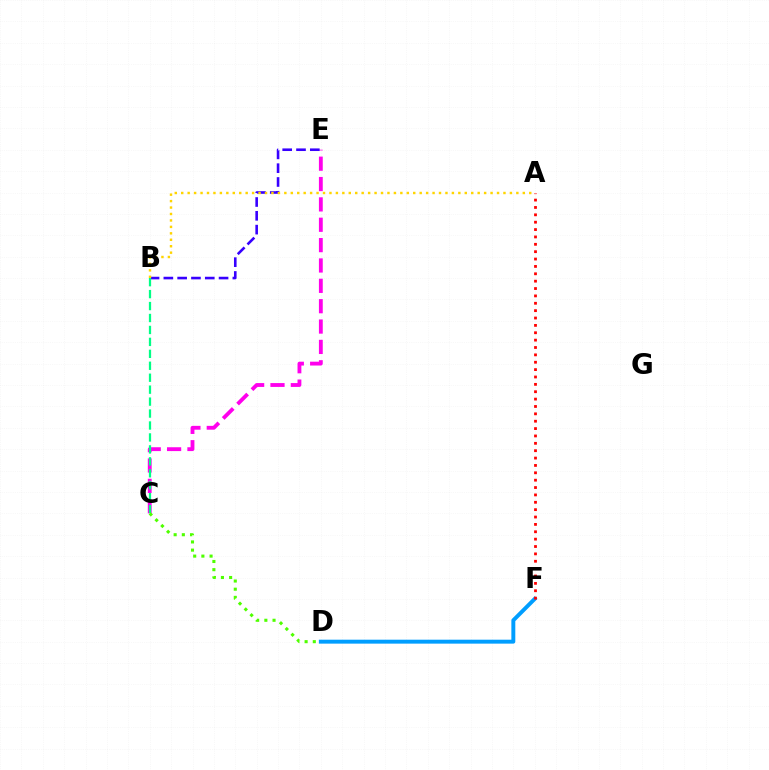{('C', 'E'): [{'color': '#ff00ed', 'line_style': 'dashed', 'thickness': 2.77}], ('B', 'E'): [{'color': '#3700ff', 'line_style': 'dashed', 'thickness': 1.88}], ('B', 'C'): [{'color': '#00ff86', 'line_style': 'dashed', 'thickness': 1.62}], ('D', 'F'): [{'color': '#009eff', 'line_style': 'solid', 'thickness': 2.84}], ('A', 'F'): [{'color': '#ff0000', 'line_style': 'dotted', 'thickness': 2.0}], ('C', 'D'): [{'color': '#4fff00', 'line_style': 'dotted', 'thickness': 2.22}], ('A', 'B'): [{'color': '#ffd500', 'line_style': 'dotted', 'thickness': 1.75}]}